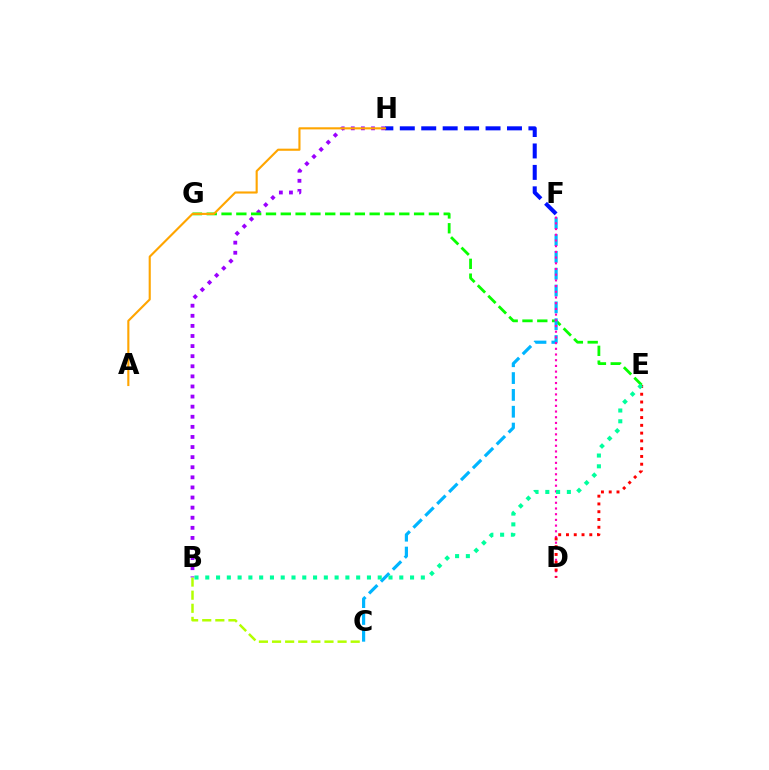{('B', 'H'): [{'color': '#9b00ff', 'line_style': 'dotted', 'thickness': 2.74}], ('F', 'H'): [{'color': '#0010ff', 'line_style': 'dashed', 'thickness': 2.91}], ('B', 'C'): [{'color': '#b3ff00', 'line_style': 'dashed', 'thickness': 1.78}], ('E', 'G'): [{'color': '#08ff00', 'line_style': 'dashed', 'thickness': 2.01}], ('C', 'F'): [{'color': '#00b5ff', 'line_style': 'dashed', 'thickness': 2.29}], ('D', 'F'): [{'color': '#ff00bd', 'line_style': 'dotted', 'thickness': 1.55}], ('A', 'H'): [{'color': '#ffa500', 'line_style': 'solid', 'thickness': 1.53}], ('D', 'E'): [{'color': '#ff0000', 'line_style': 'dotted', 'thickness': 2.11}], ('B', 'E'): [{'color': '#00ff9d', 'line_style': 'dotted', 'thickness': 2.93}]}